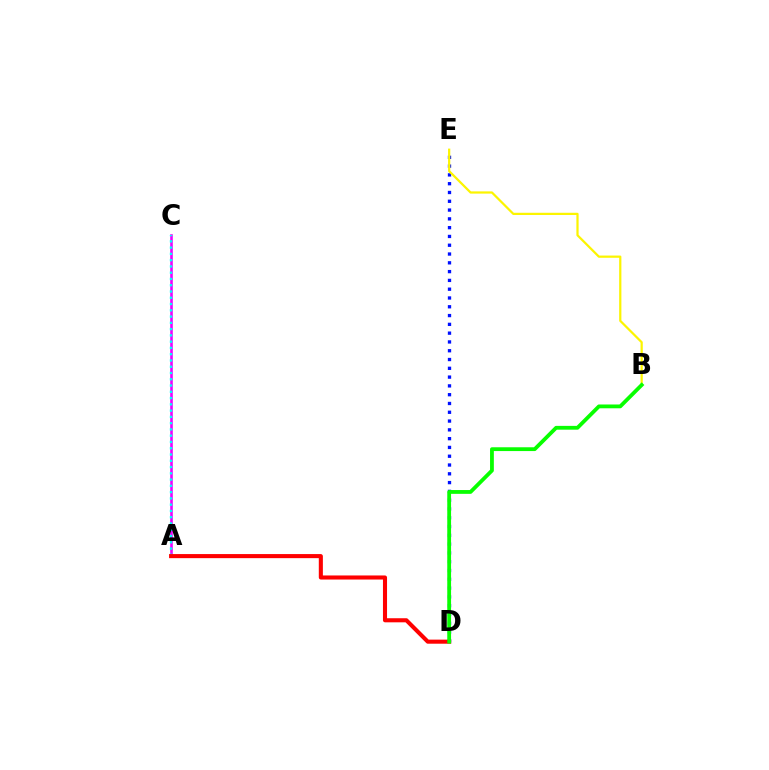{('A', 'C'): [{'color': '#ee00ff', 'line_style': 'solid', 'thickness': 1.86}, {'color': '#00fff6', 'line_style': 'dotted', 'thickness': 1.7}], ('A', 'D'): [{'color': '#ff0000', 'line_style': 'solid', 'thickness': 2.94}], ('D', 'E'): [{'color': '#0010ff', 'line_style': 'dotted', 'thickness': 2.39}], ('B', 'E'): [{'color': '#fcf500', 'line_style': 'solid', 'thickness': 1.6}], ('B', 'D'): [{'color': '#08ff00', 'line_style': 'solid', 'thickness': 2.74}]}